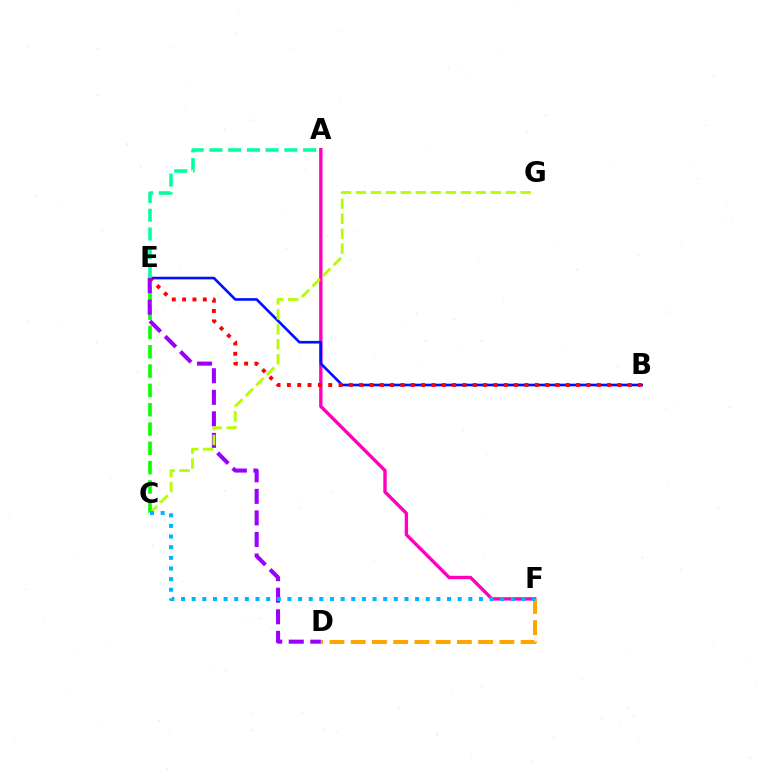{('C', 'E'): [{'color': '#08ff00', 'line_style': 'dashed', 'thickness': 2.62}], ('A', 'F'): [{'color': '#ff00bd', 'line_style': 'solid', 'thickness': 2.44}], ('B', 'E'): [{'color': '#0010ff', 'line_style': 'solid', 'thickness': 1.9}, {'color': '#ff0000', 'line_style': 'dotted', 'thickness': 2.81}], ('D', 'E'): [{'color': '#9b00ff', 'line_style': 'dashed', 'thickness': 2.93}], ('D', 'F'): [{'color': '#ffa500', 'line_style': 'dashed', 'thickness': 2.89}], ('A', 'E'): [{'color': '#00ff9d', 'line_style': 'dashed', 'thickness': 2.55}], ('C', 'G'): [{'color': '#b3ff00', 'line_style': 'dashed', 'thickness': 2.03}], ('C', 'F'): [{'color': '#00b5ff', 'line_style': 'dotted', 'thickness': 2.89}]}